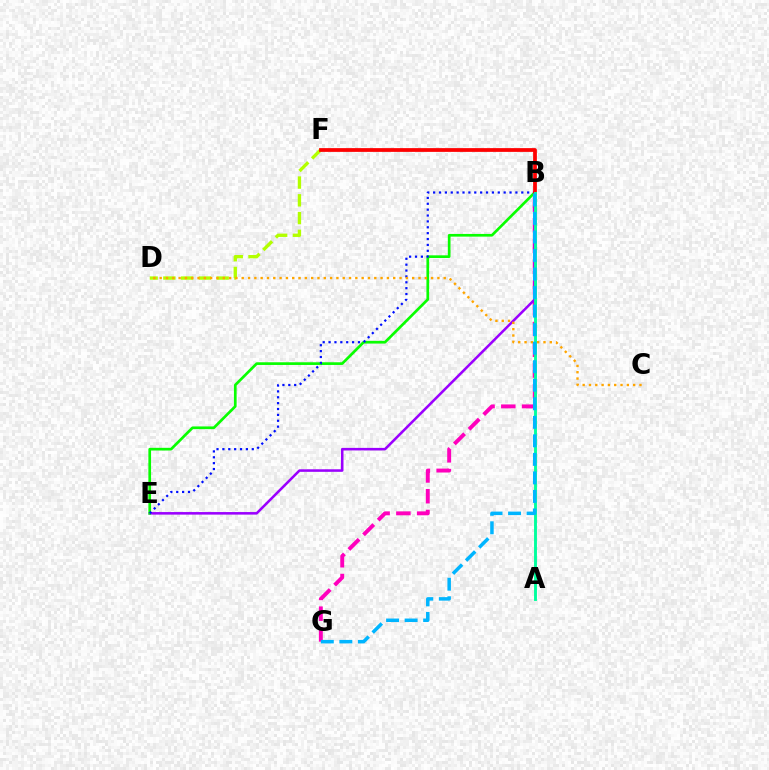{('B', 'G'): [{'color': '#ff00bd', 'line_style': 'dashed', 'thickness': 2.82}, {'color': '#00b5ff', 'line_style': 'dashed', 'thickness': 2.52}], ('B', 'E'): [{'color': '#9b00ff', 'line_style': 'solid', 'thickness': 1.84}, {'color': '#08ff00', 'line_style': 'solid', 'thickness': 1.94}, {'color': '#0010ff', 'line_style': 'dotted', 'thickness': 1.6}], ('D', 'F'): [{'color': '#b3ff00', 'line_style': 'dashed', 'thickness': 2.41}], ('B', 'F'): [{'color': '#ff0000', 'line_style': 'solid', 'thickness': 2.7}], ('A', 'B'): [{'color': '#00ff9d', 'line_style': 'solid', 'thickness': 2.08}], ('C', 'D'): [{'color': '#ffa500', 'line_style': 'dotted', 'thickness': 1.72}]}